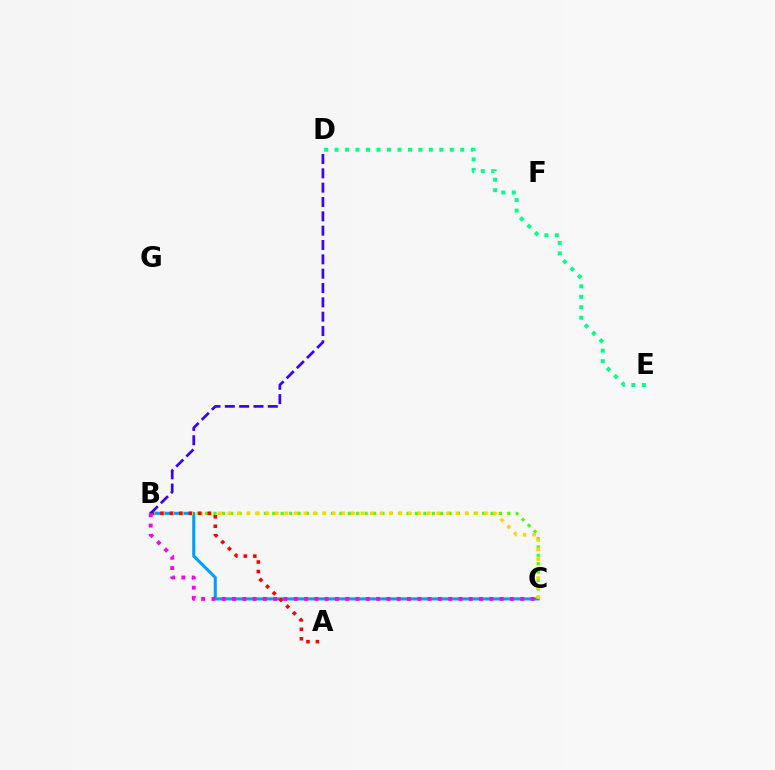{('D', 'E'): [{'color': '#00ff86', 'line_style': 'dotted', 'thickness': 2.85}], ('B', 'C'): [{'color': '#4fff00', 'line_style': 'dotted', 'thickness': 2.28}, {'color': '#009eff', 'line_style': 'solid', 'thickness': 2.22}, {'color': '#ffd500', 'line_style': 'dotted', 'thickness': 2.58}, {'color': '#ff00ed', 'line_style': 'dotted', 'thickness': 2.8}], ('A', 'B'): [{'color': '#ff0000', 'line_style': 'dotted', 'thickness': 2.57}], ('B', 'D'): [{'color': '#3700ff', 'line_style': 'dashed', 'thickness': 1.95}]}